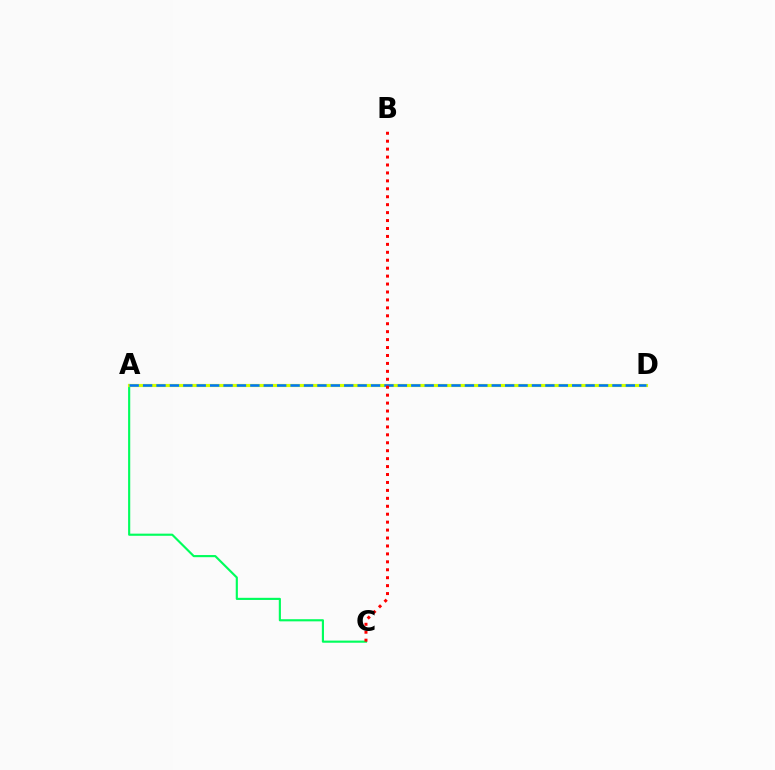{('A', 'D'): [{'color': '#b900ff', 'line_style': 'dashed', 'thickness': 1.95}, {'color': '#d1ff00', 'line_style': 'solid', 'thickness': 2.27}, {'color': '#0074ff', 'line_style': 'dashed', 'thickness': 1.82}], ('A', 'C'): [{'color': '#00ff5c', 'line_style': 'solid', 'thickness': 1.54}], ('B', 'C'): [{'color': '#ff0000', 'line_style': 'dotted', 'thickness': 2.16}]}